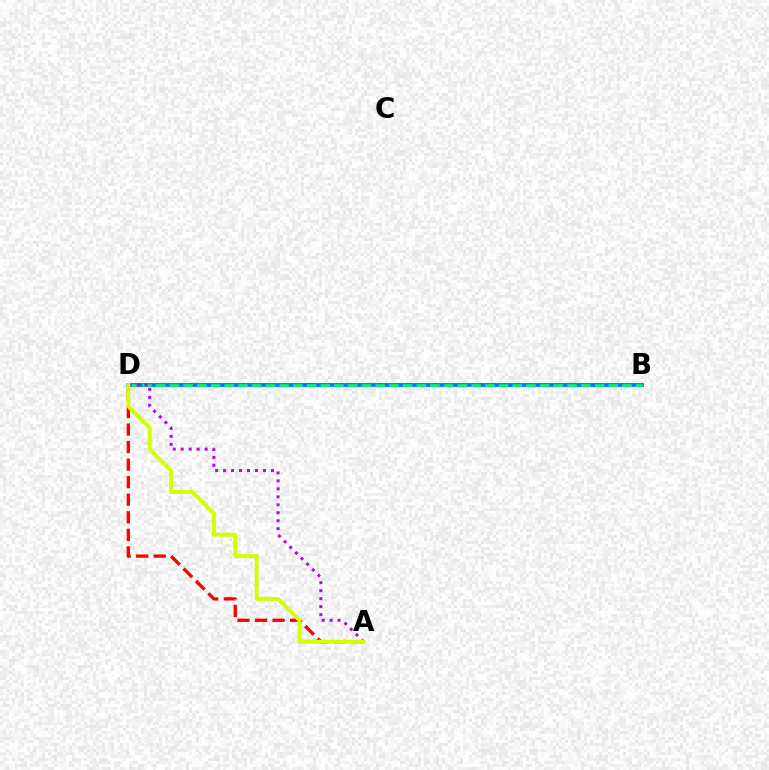{('A', 'D'): [{'color': '#ff0000', 'line_style': 'dashed', 'thickness': 2.38}, {'color': '#b900ff', 'line_style': 'dotted', 'thickness': 2.17}, {'color': '#d1ff00', 'line_style': 'solid', 'thickness': 2.81}], ('B', 'D'): [{'color': '#0074ff', 'line_style': 'solid', 'thickness': 2.77}, {'color': '#00ff5c', 'line_style': 'dashed', 'thickness': 1.86}]}